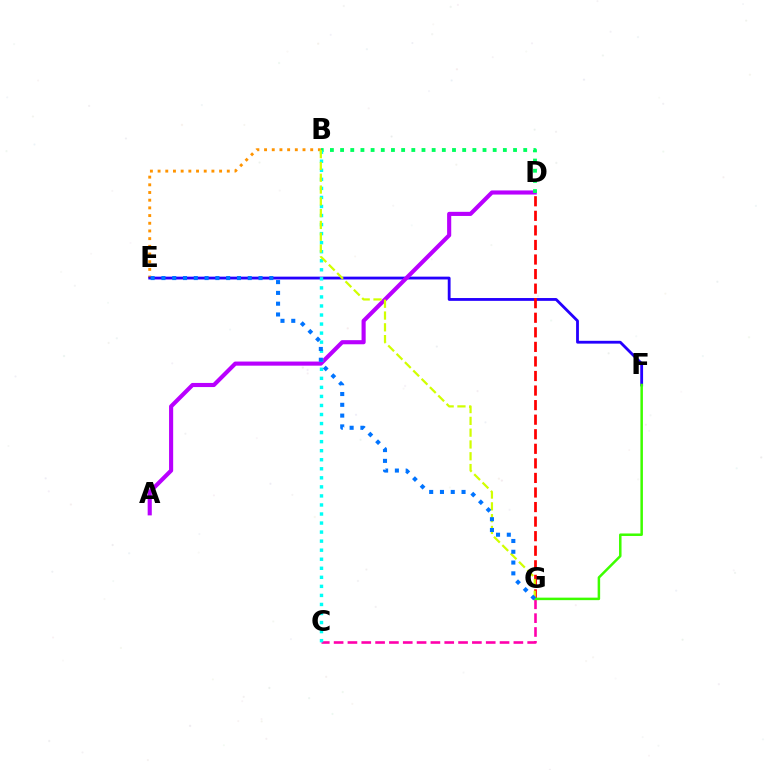{('B', 'E'): [{'color': '#ff9400', 'line_style': 'dotted', 'thickness': 2.09}], ('E', 'F'): [{'color': '#2500ff', 'line_style': 'solid', 'thickness': 2.03}], ('A', 'D'): [{'color': '#b900ff', 'line_style': 'solid', 'thickness': 2.96}], ('C', 'G'): [{'color': '#ff00ac', 'line_style': 'dashed', 'thickness': 1.88}], ('B', 'D'): [{'color': '#00ff5c', 'line_style': 'dotted', 'thickness': 2.76}], ('B', 'C'): [{'color': '#00fff6', 'line_style': 'dotted', 'thickness': 2.46}], ('D', 'G'): [{'color': '#ff0000', 'line_style': 'dashed', 'thickness': 1.98}], ('B', 'G'): [{'color': '#d1ff00', 'line_style': 'dashed', 'thickness': 1.6}], ('F', 'G'): [{'color': '#3dff00', 'line_style': 'solid', 'thickness': 1.8}], ('E', 'G'): [{'color': '#0074ff', 'line_style': 'dotted', 'thickness': 2.93}]}